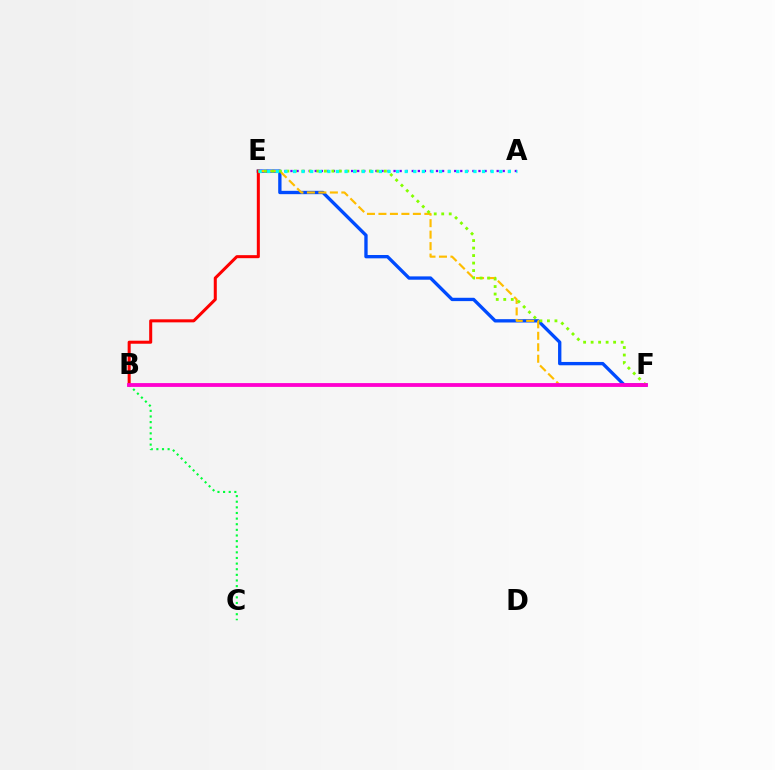{('E', 'F'): [{'color': '#004bff', 'line_style': 'solid', 'thickness': 2.4}, {'color': '#ffbd00', 'line_style': 'dashed', 'thickness': 1.56}, {'color': '#84ff00', 'line_style': 'dotted', 'thickness': 2.04}], ('B', 'E'): [{'color': '#ff0000', 'line_style': 'solid', 'thickness': 2.18}], ('A', 'E'): [{'color': '#7200ff', 'line_style': 'dotted', 'thickness': 1.65}, {'color': '#00fff6', 'line_style': 'dotted', 'thickness': 2.33}], ('B', 'C'): [{'color': '#00ff39', 'line_style': 'dotted', 'thickness': 1.53}], ('B', 'F'): [{'color': '#ff00cf', 'line_style': 'solid', 'thickness': 2.75}]}